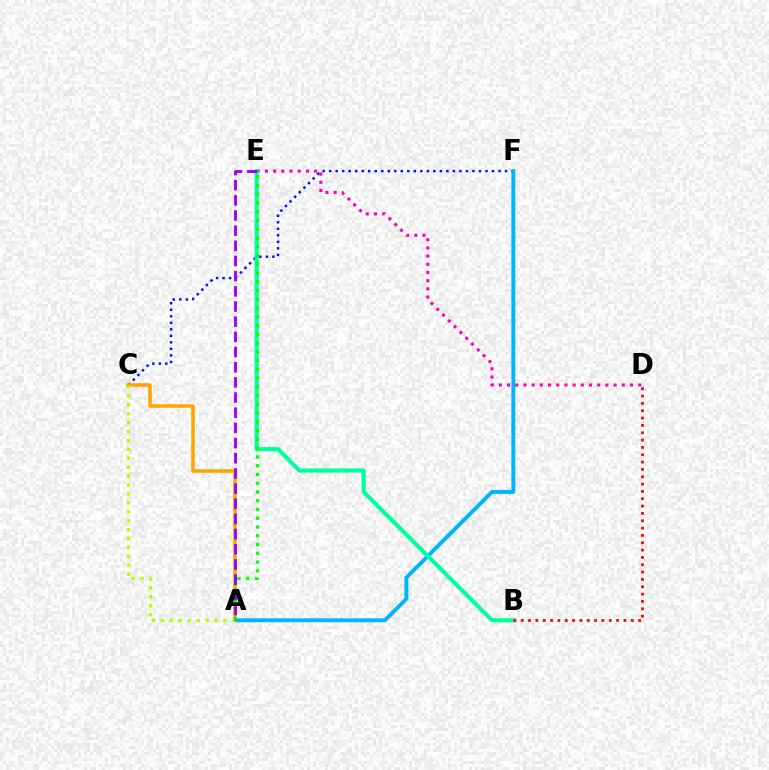{('C', 'F'): [{'color': '#0010ff', 'line_style': 'dotted', 'thickness': 1.77}], ('D', 'E'): [{'color': '#ff00bd', 'line_style': 'dotted', 'thickness': 2.23}], ('A', 'C'): [{'color': '#ffa500', 'line_style': 'solid', 'thickness': 2.56}, {'color': '#b3ff00', 'line_style': 'dotted', 'thickness': 2.42}], ('A', 'F'): [{'color': '#00b5ff', 'line_style': 'solid', 'thickness': 2.83}], ('B', 'E'): [{'color': '#00ff9d', 'line_style': 'solid', 'thickness': 2.96}], ('B', 'D'): [{'color': '#ff0000', 'line_style': 'dotted', 'thickness': 1.99}], ('A', 'E'): [{'color': '#08ff00', 'line_style': 'dotted', 'thickness': 2.38}, {'color': '#9b00ff', 'line_style': 'dashed', 'thickness': 2.06}]}